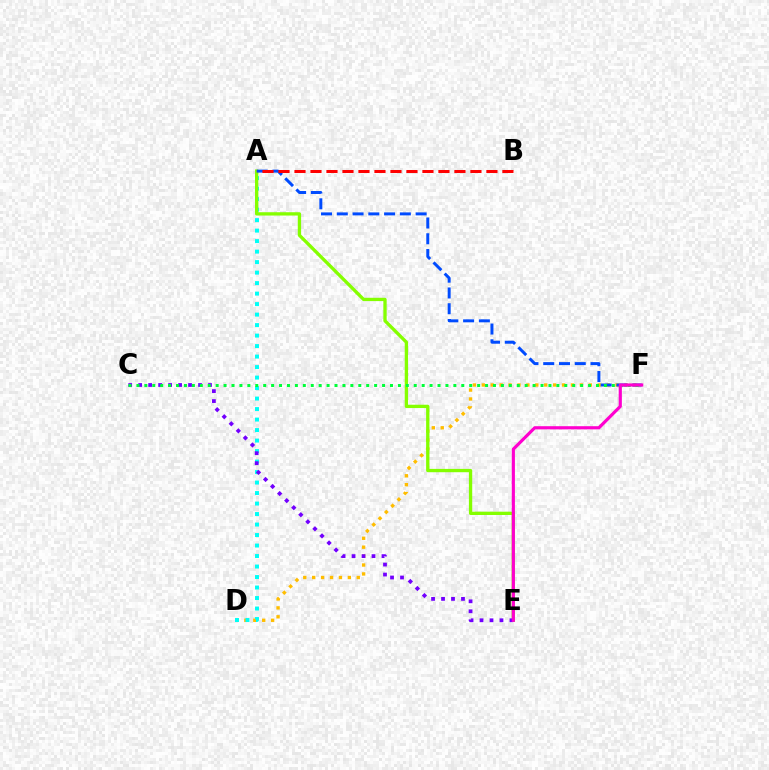{('D', 'F'): [{'color': '#ffbd00', 'line_style': 'dotted', 'thickness': 2.42}], ('A', 'D'): [{'color': '#00fff6', 'line_style': 'dotted', 'thickness': 2.85}], ('A', 'E'): [{'color': '#84ff00', 'line_style': 'solid', 'thickness': 2.39}], ('A', 'F'): [{'color': '#004bff', 'line_style': 'dashed', 'thickness': 2.14}], ('C', 'E'): [{'color': '#7200ff', 'line_style': 'dotted', 'thickness': 2.71}], ('C', 'F'): [{'color': '#00ff39', 'line_style': 'dotted', 'thickness': 2.15}], ('A', 'B'): [{'color': '#ff0000', 'line_style': 'dashed', 'thickness': 2.17}], ('E', 'F'): [{'color': '#ff00cf', 'line_style': 'solid', 'thickness': 2.28}]}